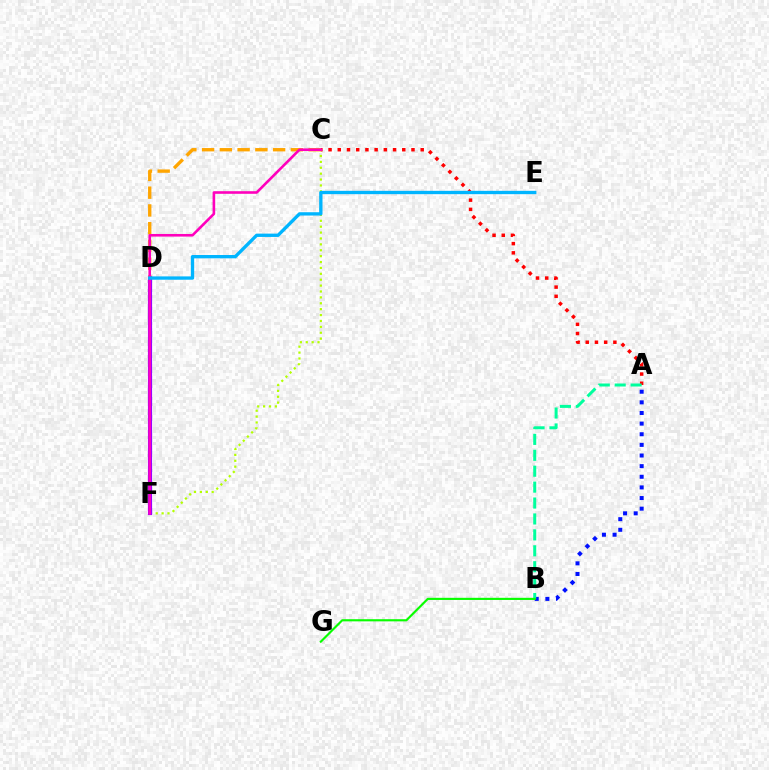{('C', 'F'): [{'color': '#b3ff00', 'line_style': 'dotted', 'thickness': 1.6}, {'color': '#ff00bd', 'line_style': 'solid', 'thickness': 1.88}], ('D', 'F'): [{'color': '#9b00ff', 'line_style': 'solid', 'thickness': 2.99}], ('A', 'B'): [{'color': '#0010ff', 'line_style': 'dotted', 'thickness': 2.89}, {'color': '#00ff9d', 'line_style': 'dashed', 'thickness': 2.16}], ('C', 'D'): [{'color': '#ffa500', 'line_style': 'dashed', 'thickness': 2.41}], ('A', 'C'): [{'color': '#ff0000', 'line_style': 'dotted', 'thickness': 2.5}], ('B', 'G'): [{'color': '#08ff00', 'line_style': 'solid', 'thickness': 1.55}], ('D', 'E'): [{'color': '#00b5ff', 'line_style': 'solid', 'thickness': 2.39}]}